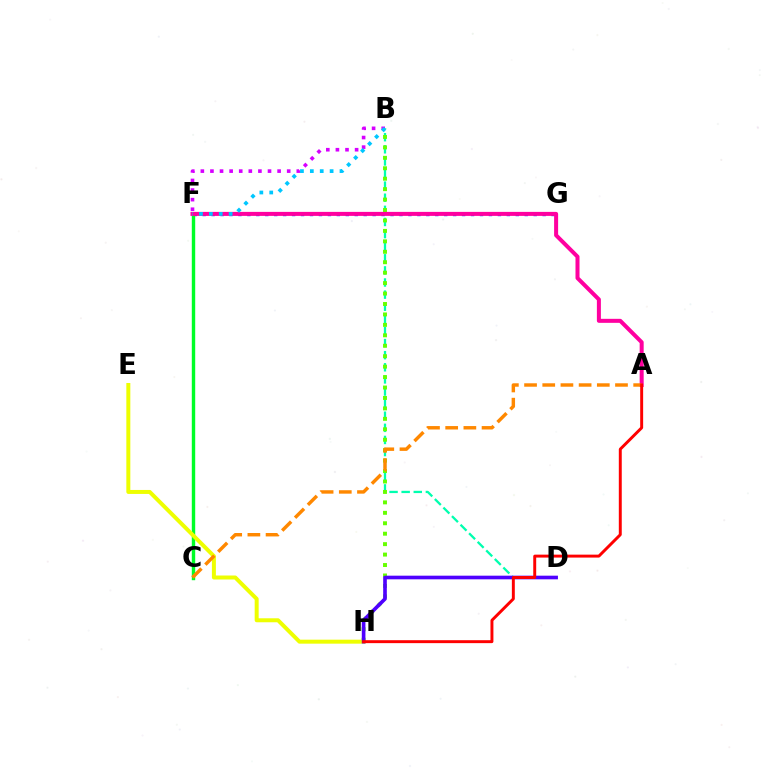{('F', 'G'): [{'color': '#003fff', 'line_style': 'dotted', 'thickness': 2.43}], ('B', 'F'): [{'color': '#d600ff', 'line_style': 'dotted', 'thickness': 2.61}, {'color': '#00c7ff', 'line_style': 'dotted', 'thickness': 2.69}], ('B', 'D'): [{'color': '#00ffaf', 'line_style': 'dashed', 'thickness': 1.65}], ('B', 'H'): [{'color': '#66ff00', 'line_style': 'dotted', 'thickness': 2.84}], ('C', 'F'): [{'color': '#00ff27', 'line_style': 'solid', 'thickness': 2.45}], ('A', 'F'): [{'color': '#ff00a0', 'line_style': 'solid', 'thickness': 2.89}], ('E', 'H'): [{'color': '#eeff00', 'line_style': 'solid', 'thickness': 2.87}], ('D', 'H'): [{'color': '#4f00ff', 'line_style': 'solid', 'thickness': 2.62}], ('A', 'C'): [{'color': '#ff8800', 'line_style': 'dashed', 'thickness': 2.47}], ('A', 'H'): [{'color': '#ff0000', 'line_style': 'solid', 'thickness': 2.12}]}